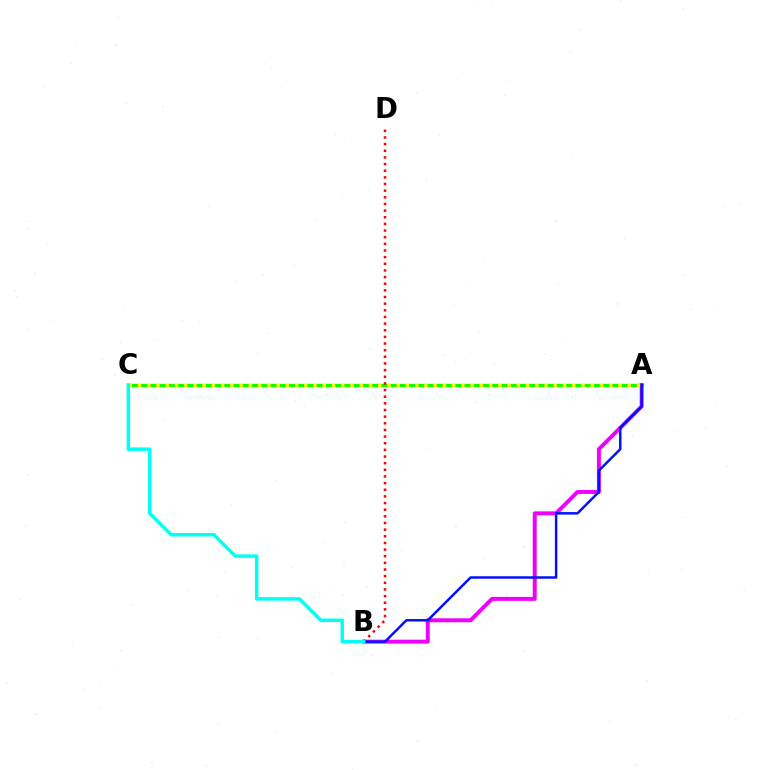{('A', 'C'): [{'color': '#08ff00', 'line_style': 'solid', 'thickness': 2.36}, {'color': '#fcf500', 'line_style': 'dotted', 'thickness': 2.51}], ('A', 'B'): [{'color': '#ee00ff', 'line_style': 'solid', 'thickness': 2.85}, {'color': '#0010ff', 'line_style': 'solid', 'thickness': 1.78}], ('B', 'D'): [{'color': '#ff0000', 'line_style': 'dotted', 'thickness': 1.81}], ('B', 'C'): [{'color': '#00fff6', 'line_style': 'solid', 'thickness': 2.5}]}